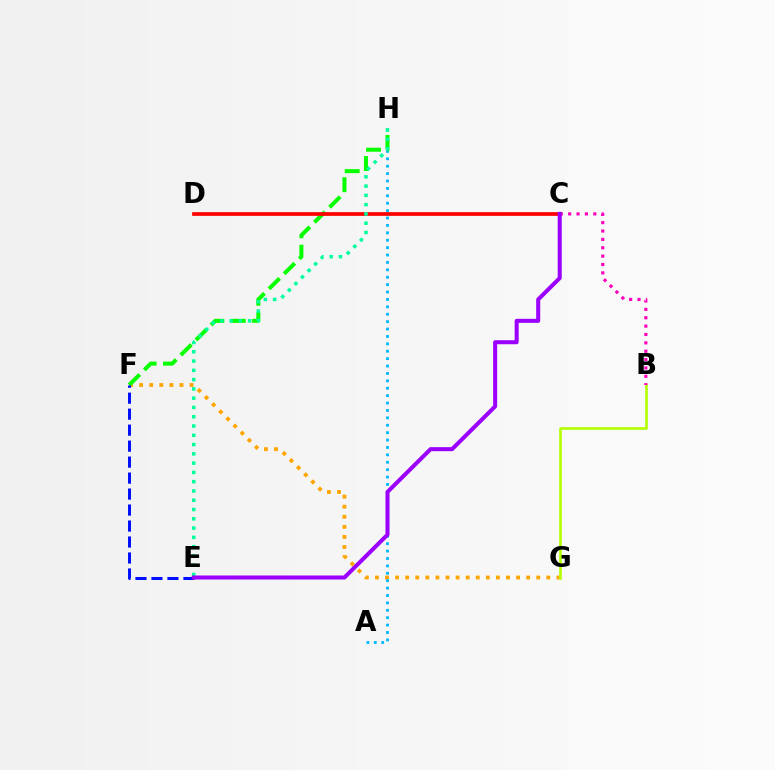{('F', 'G'): [{'color': '#ffa500', 'line_style': 'dotted', 'thickness': 2.74}], ('A', 'H'): [{'color': '#00b5ff', 'line_style': 'dotted', 'thickness': 2.01}], ('F', 'H'): [{'color': '#08ff00', 'line_style': 'dashed', 'thickness': 2.9}], ('B', 'G'): [{'color': '#b3ff00', 'line_style': 'solid', 'thickness': 1.91}], ('C', 'D'): [{'color': '#ff0000', 'line_style': 'solid', 'thickness': 2.67}], ('B', 'C'): [{'color': '#ff00bd', 'line_style': 'dotted', 'thickness': 2.27}], ('E', 'H'): [{'color': '#00ff9d', 'line_style': 'dotted', 'thickness': 2.52}], ('E', 'F'): [{'color': '#0010ff', 'line_style': 'dashed', 'thickness': 2.17}], ('C', 'E'): [{'color': '#9b00ff', 'line_style': 'solid', 'thickness': 2.9}]}